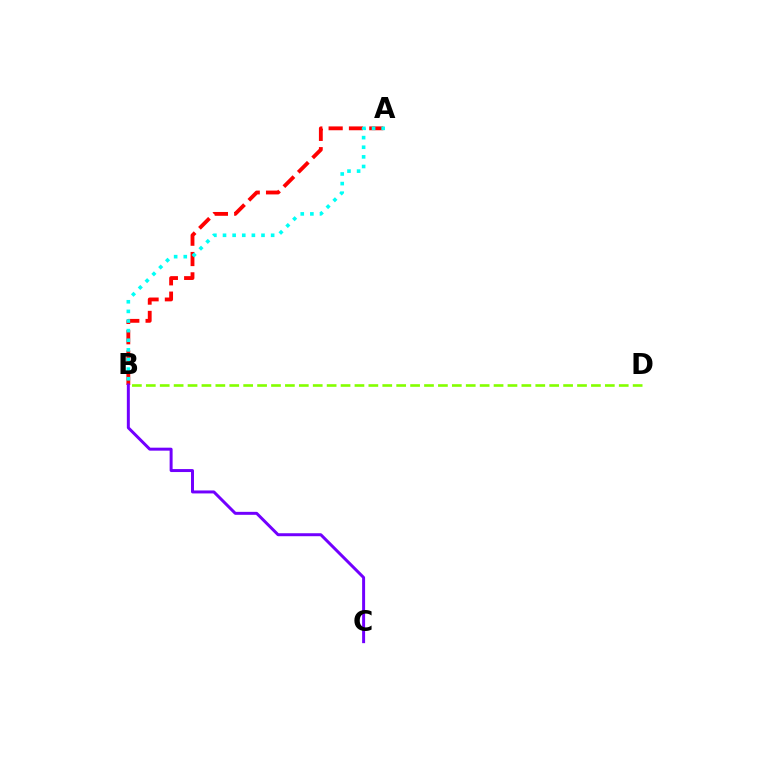{('A', 'B'): [{'color': '#ff0000', 'line_style': 'dashed', 'thickness': 2.76}, {'color': '#00fff6', 'line_style': 'dotted', 'thickness': 2.61}], ('B', 'D'): [{'color': '#84ff00', 'line_style': 'dashed', 'thickness': 1.89}], ('B', 'C'): [{'color': '#7200ff', 'line_style': 'solid', 'thickness': 2.14}]}